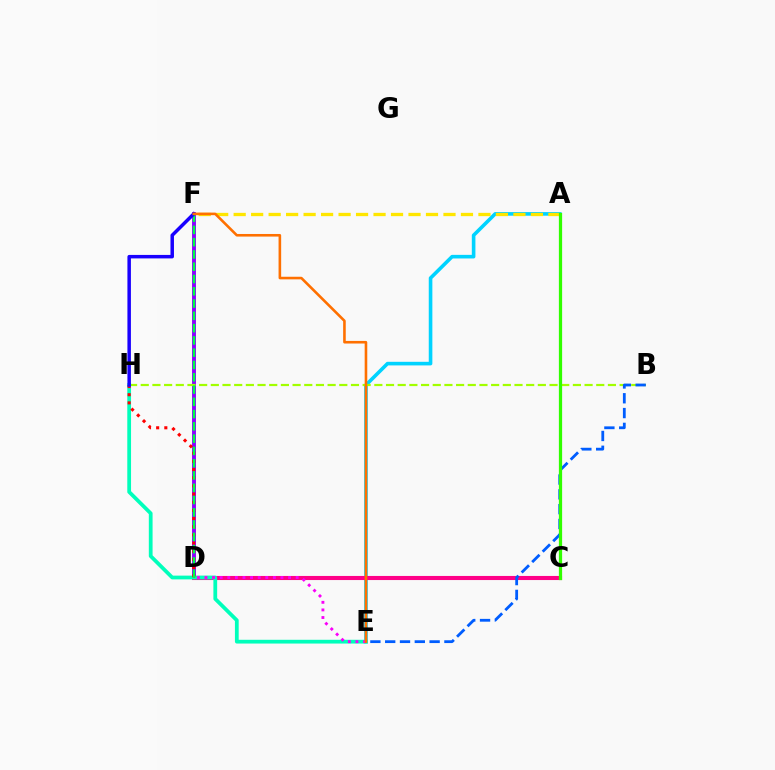{('D', 'F'): [{'color': '#8a00ff', 'line_style': 'solid', 'thickness': 2.8}, {'color': '#00ff45', 'line_style': 'dashed', 'thickness': 1.67}], ('A', 'E'): [{'color': '#00d3ff', 'line_style': 'solid', 'thickness': 2.6}], ('B', 'H'): [{'color': '#a2ff00', 'line_style': 'dashed', 'thickness': 1.59}], ('C', 'D'): [{'color': '#ff0088', 'line_style': 'solid', 'thickness': 2.95}], ('A', 'F'): [{'color': '#ffe600', 'line_style': 'dashed', 'thickness': 2.38}], ('E', 'H'): [{'color': '#00ffbb', 'line_style': 'solid', 'thickness': 2.71}], ('B', 'E'): [{'color': '#005dff', 'line_style': 'dashed', 'thickness': 2.01}], ('D', 'H'): [{'color': '#ff0000', 'line_style': 'dotted', 'thickness': 2.22}], ('D', 'E'): [{'color': '#fa00f9', 'line_style': 'dotted', 'thickness': 2.06}], ('A', 'C'): [{'color': '#31ff00', 'line_style': 'solid', 'thickness': 2.34}], ('F', 'H'): [{'color': '#1900ff', 'line_style': 'solid', 'thickness': 2.51}], ('E', 'F'): [{'color': '#ff7000', 'line_style': 'solid', 'thickness': 1.87}]}